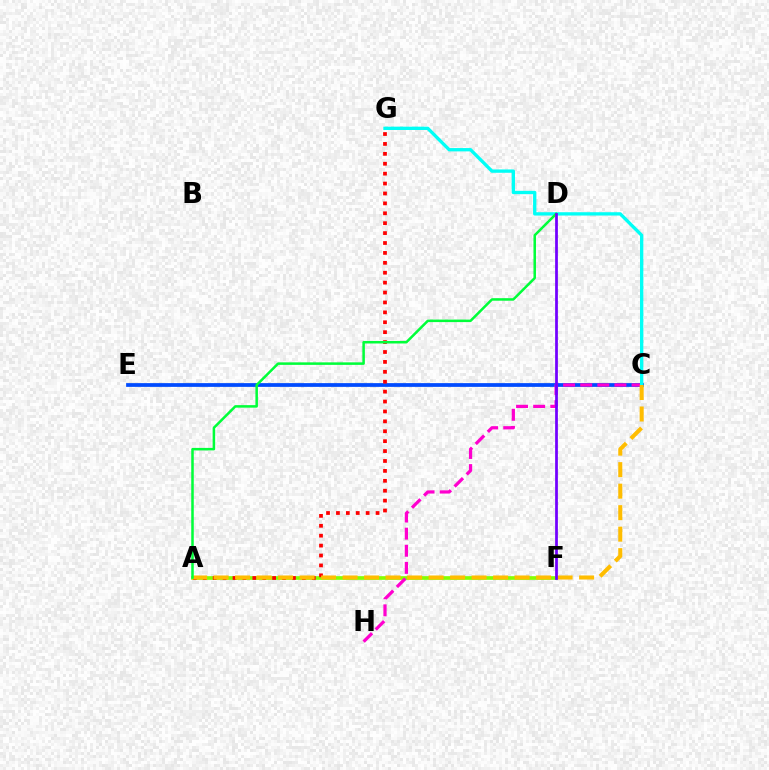{('C', 'E'): [{'color': '#004bff', 'line_style': 'solid', 'thickness': 2.7}], ('A', 'F'): [{'color': '#84ff00', 'line_style': 'solid', 'thickness': 2.64}], ('C', 'H'): [{'color': '#ff00cf', 'line_style': 'dashed', 'thickness': 2.32}], ('C', 'G'): [{'color': '#00fff6', 'line_style': 'solid', 'thickness': 2.39}], ('A', 'G'): [{'color': '#ff0000', 'line_style': 'dotted', 'thickness': 2.69}], ('A', 'C'): [{'color': '#ffbd00', 'line_style': 'dashed', 'thickness': 2.92}], ('A', 'D'): [{'color': '#00ff39', 'line_style': 'solid', 'thickness': 1.82}], ('D', 'F'): [{'color': '#7200ff', 'line_style': 'solid', 'thickness': 1.97}]}